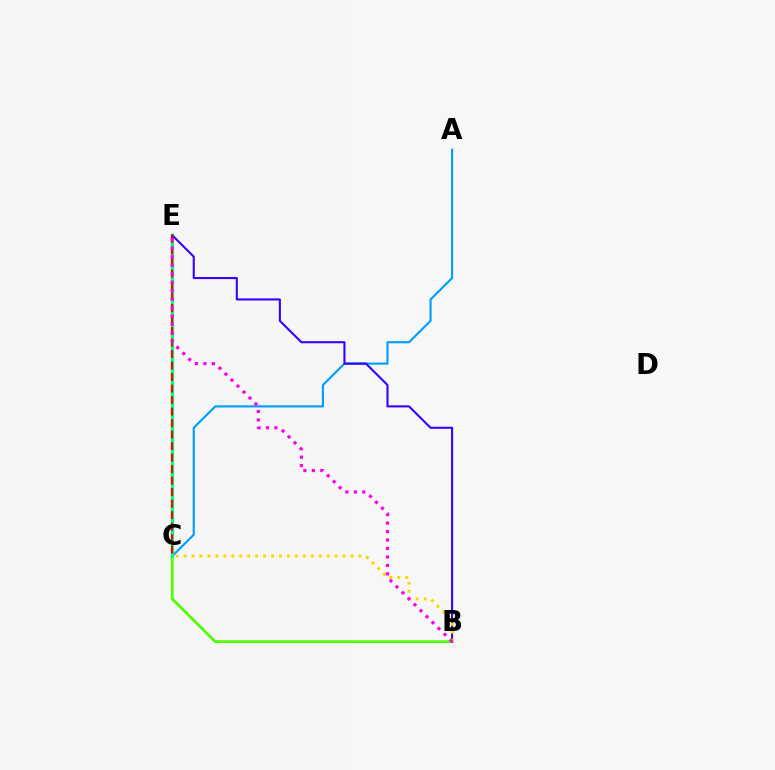{('A', 'C'): [{'color': '#009eff', 'line_style': 'solid', 'thickness': 1.54}], ('B', 'C'): [{'color': '#4fff00', 'line_style': 'solid', 'thickness': 1.99}, {'color': '#ffd500', 'line_style': 'dotted', 'thickness': 2.16}], ('C', 'E'): [{'color': '#00ff86', 'line_style': 'solid', 'thickness': 2.36}, {'color': '#ff0000', 'line_style': 'dashed', 'thickness': 1.56}], ('B', 'E'): [{'color': '#3700ff', 'line_style': 'solid', 'thickness': 1.5}, {'color': '#ff00ed', 'line_style': 'dotted', 'thickness': 2.3}]}